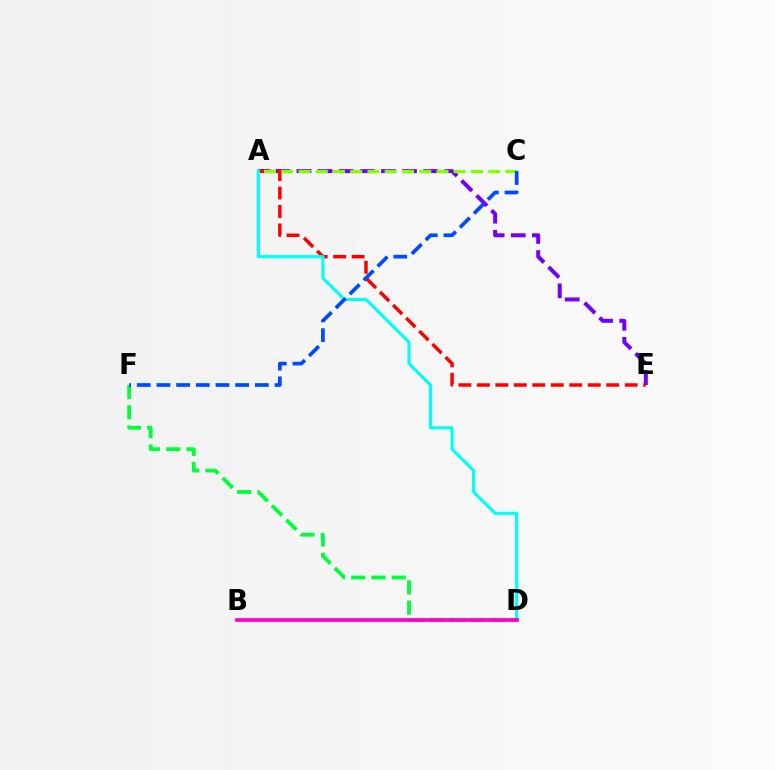{('B', 'D'): [{'color': '#ffbd00', 'line_style': 'solid', 'thickness': 1.78}, {'color': '#ff00cf', 'line_style': 'solid', 'thickness': 2.67}], ('A', 'E'): [{'color': '#7200ff', 'line_style': 'dashed', 'thickness': 2.87}, {'color': '#ff0000', 'line_style': 'dashed', 'thickness': 2.51}], ('A', 'C'): [{'color': '#84ff00', 'line_style': 'dashed', 'thickness': 2.34}], ('A', 'D'): [{'color': '#00fff6', 'line_style': 'solid', 'thickness': 2.28}], ('D', 'F'): [{'color': '#00ff39', 'line_style': 'dashed', 'thickness': 2.75}], ('C', 'F'): [{'color': '#004bff', 'line_style': 'dashed', 'thickness': 2.67}]}